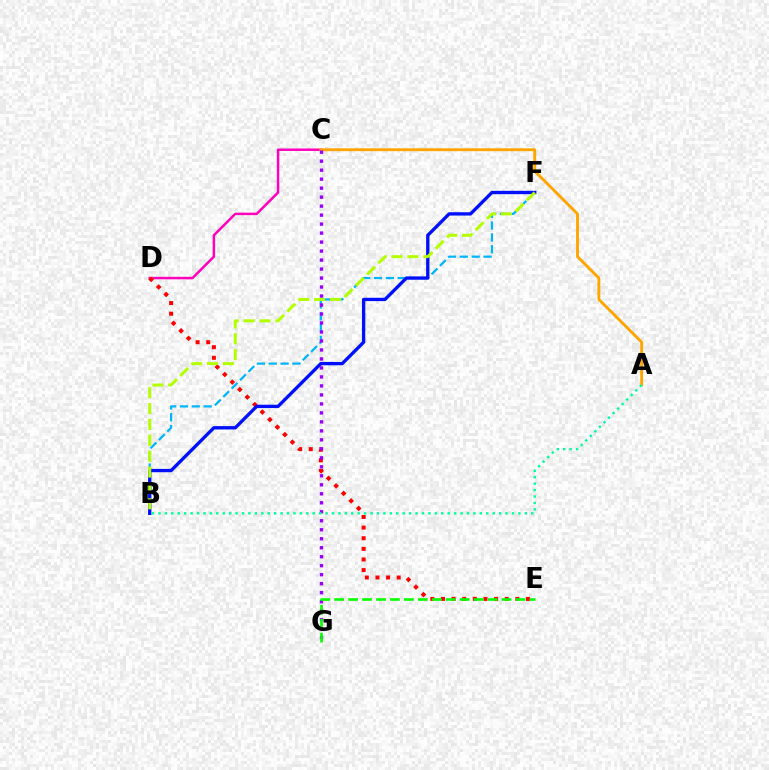{('C', 'D'): [{'color': '#ff00bd', 'line_style': 'solid', 'thickness': 1.78}], ('B', 'F'): [{'color': '#00b5ff', 'line_style': 'dashed', 'thickness': 1.61}, {'color': '#0010ff', 'line_style': 'solid', 'thickness': 2.4}, {'color': '#b3ff00', 'line_style': 'dashed', 'thickness': 2.16}], ('D', 'E'): [{'color': '#ff0000', 'line_style': 'dotted', 'thickness': 2.89}], ('A', 'C'): [{'color': '#ffa500', 'line_style': 'solid', 'thickness': 2.06}], ('C', 'G'): [{'color': '#9b00ff', 'line_style': 'dotted', 'thickness': 2.44}], ('E', 'G'): [{'color': '#08ff00', 'line_style': 'dashed', 'thickness': 1.89}], ('A', 'B'): [{'color': '#00ff9d', 'line_style': 'dotted', 'thickness': 1.75}]}